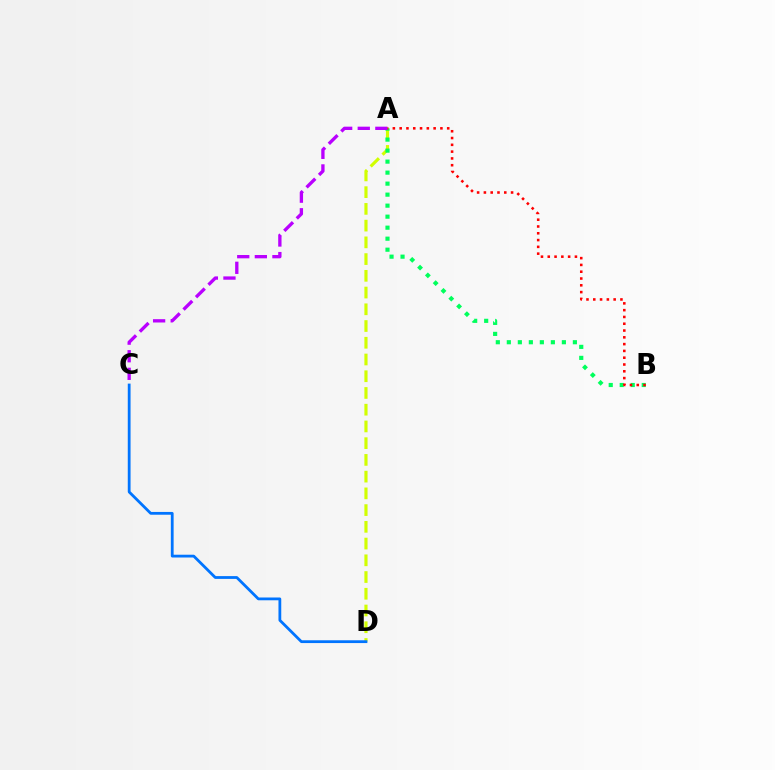{('A', 'D'): [{'color': '#d1ff00', 'line_style': 'dashed', 'thickness': 2.27}], ('A', 'B'): [{'color': '#00ff5c', 'line_style': 'dotted', 'thickness': 2.99}, {'color': '#ff0000', 'line_style': 'dotted', 'thickness': 1.85}], ('A', 'C'): [{'color': '#b900ff', 'line_style': 'dashed', 'thickness': 2.39}], ('C', 'D'): [{'color': '#0074ff', 'line_style': 'solid', 'thickness': 2.01}]}